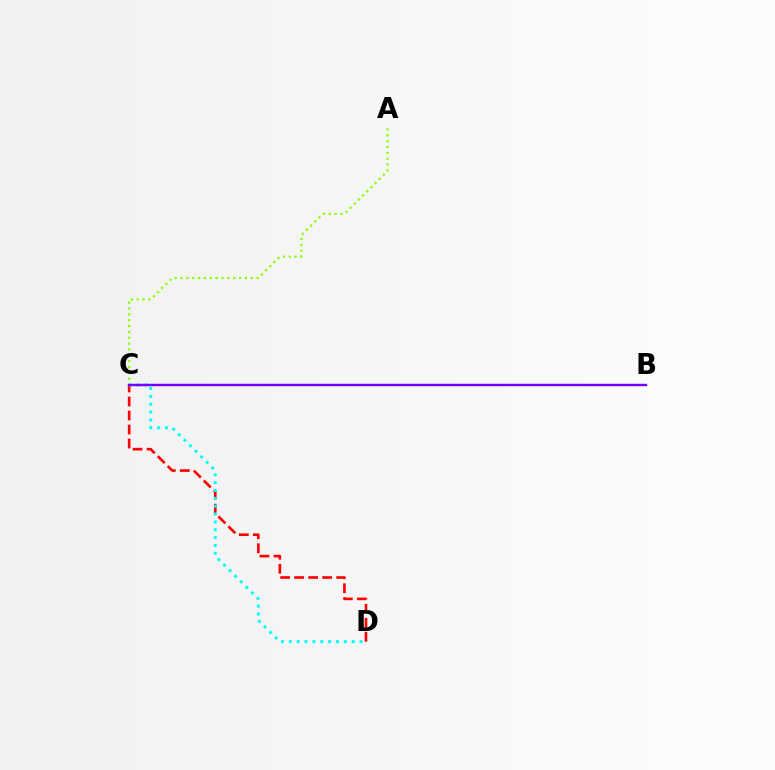{('A', 'C'): [{'color': '#84ff00', 'line_style': 'dotted', 'thickness': 1.59}], ('C', 'D'): [{'color': '#ff0000', 'line_style': 'dashed', 'thickness': 1.9}, {'color': '#00fff6', 'line_style': 'dotted', 'thickness': 2.13}], ('B', 'C'): [{'color': '#7200ff', 'line_style': 'solid', 'thickness': 1.74}]}